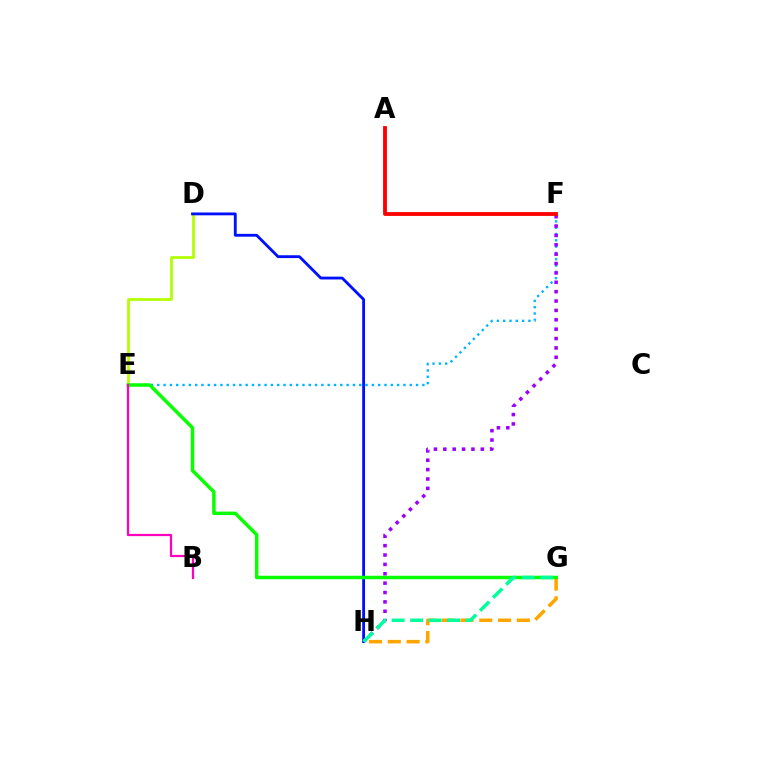{('E', 'F'): [{'color': '#00b5ff', 'line_style': 'dotted', 'thickness': 1.71}], ('D', 'E'): [{'color': '#b3ff00', 'line_style': 'solid', 'thickness': 1.98}], ('D', 'H'): [{'color': '#0010ff', 'line_style': 'solid', 'thickness': 2.04}], ('G', 'H'): [{'color': '#ffa500', 'line_style': 'dashed', 'thickness': 2.56}, {'color': '#00ff9d', 'line_style': 'dashed', 'thickness': 2.51}], ('F', 'H'): [{'color': '#9b00ff', 'line_style': 'dotted', 'thickness': 2.55}], ('A', 'F'): [{'color': '#ff0000', 'line_style': 'solid', 'thickness': 2.76}], ('E', 'G'): [{'color': '#08ff00', 'line_style': 'solid', 'thickness': 2.5}], ('B', 'E'): [{'color': '#ff00bd', 'line_style': 'solid', 'thickness': 1.61}]}